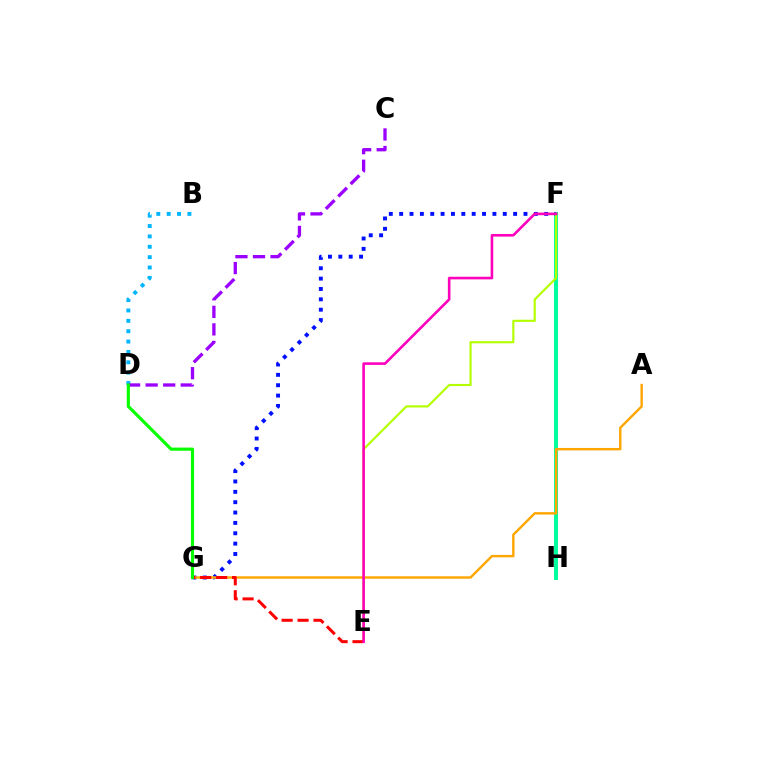{('F', 'H'): [{'color': '#00ff9d', 'line_style': 'solid', 'thickness': 2.85}], ('F', 'G'): [{'color': '#0010ff', 'line_style': 'dotted', 'thickness': 2.81}], ('B', 'D'): [{'color': '#00b5ff', 'line_style': 'dotted', 'thickness': 2.82}], ('E', 'F'): [{'color': '#b3ff00', 'line_style': 'solid', 'thickness': 1.55}, {'color': '#ff00bd', 'line_style': 'solid', 'thickness': 1.88}], ('C', 'D'): [{'color': '#9b00ff', 'line_style': 'dashed', 'thickness': 2.38}], ('A', 'G'): [{'color': '#ffa500', 'line_style': 'solid', 'thickness': 1.73}], ('E', 'G'): [{'color': '#ff0000', 'line_style': 'dashed', 'thickness': 2.17}], ('D', 'G'): [{'color': '#08ff00', 'line_style': 'solid', 'thickness': 2.27}]}